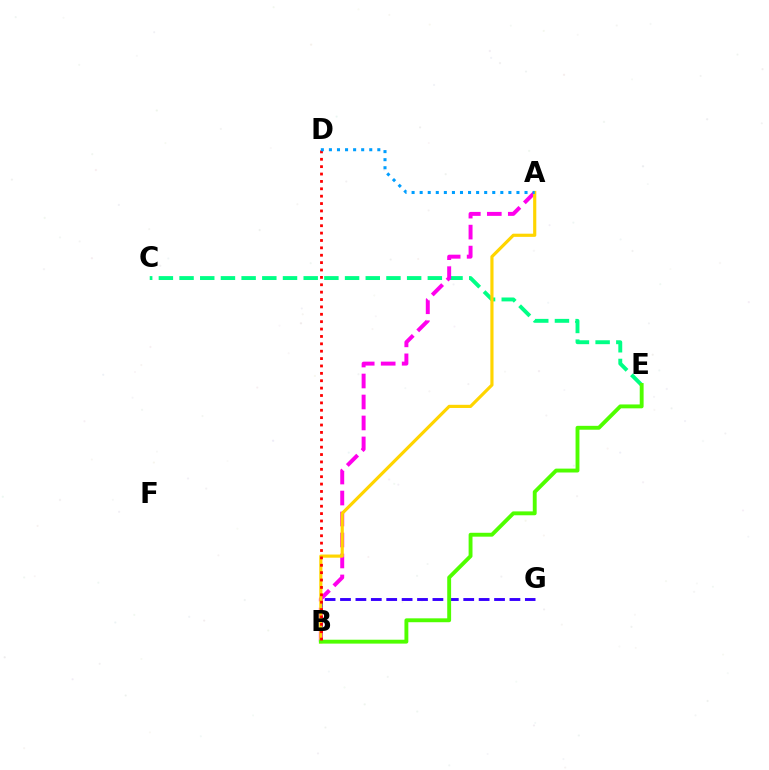{('C', 'E'): [{'color': '#00ff86', 'line_style': 'dashed', 'thickness': 2.81}], ('B', 'G'): [{'color': '#3700ff', 'line_style': 'dashed', 'thickness': 2.09}], ('A', 'B'): [{'color': '#ff00ed', 'line_style': 'dashed', 'thickness': 2.85}, {'color': '#ffd500', 'line_style': 'solid', 'thickness': 2.28}], ('B', 'E'): [{'color': '#4fff00', 'line_style': 'solid', 'thickness': 2.8}], ('B', 'D'): [{'color': '#ff0000', 'line_style': 'dotted', 'thickness': 2.01}], ('A', 'D'): [{'color': '#009eff', 'line_style': 'dotted', 'thickness': 2.19}]}